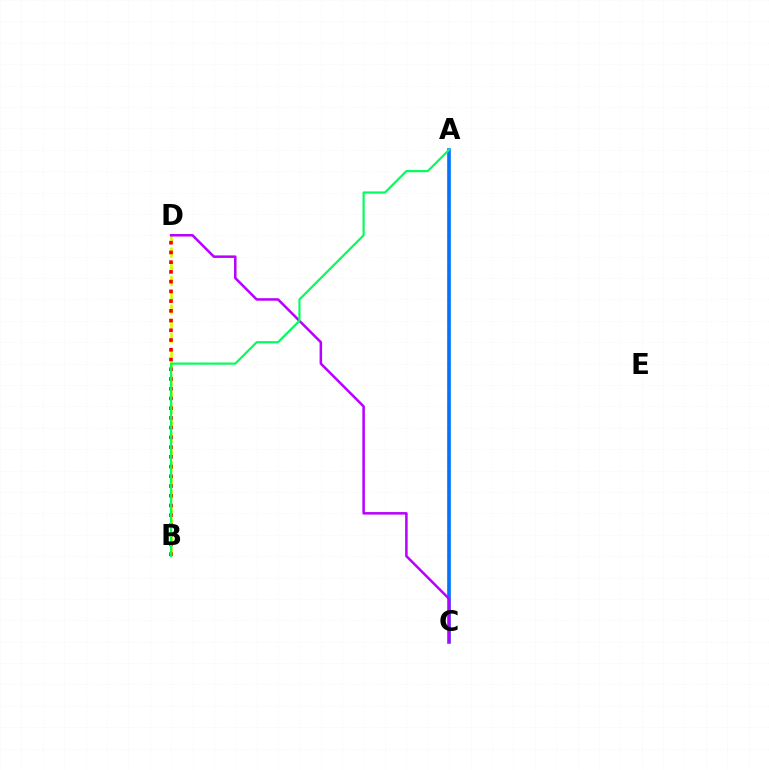{('A', 'C'): [{'color': '#0074ff', 'line_style': 'solid', 'thickness': 2.63}], ('B', 'D'): [{'color': '#d1ff00', 'line_style': 'dashed', 'thickness': 1.93}, {'color': '#ff0000', 'line_style': 'dotted', 'thickness': 2.64}], ('C', 'D'): [{'color': '#b900ff', 'line_style': 'solid', 'thickness': 1.81}], ('A', 'B'): [{'color': '#00ff5c', 'line_style': 'solid', 'thickness': 1.57}]}